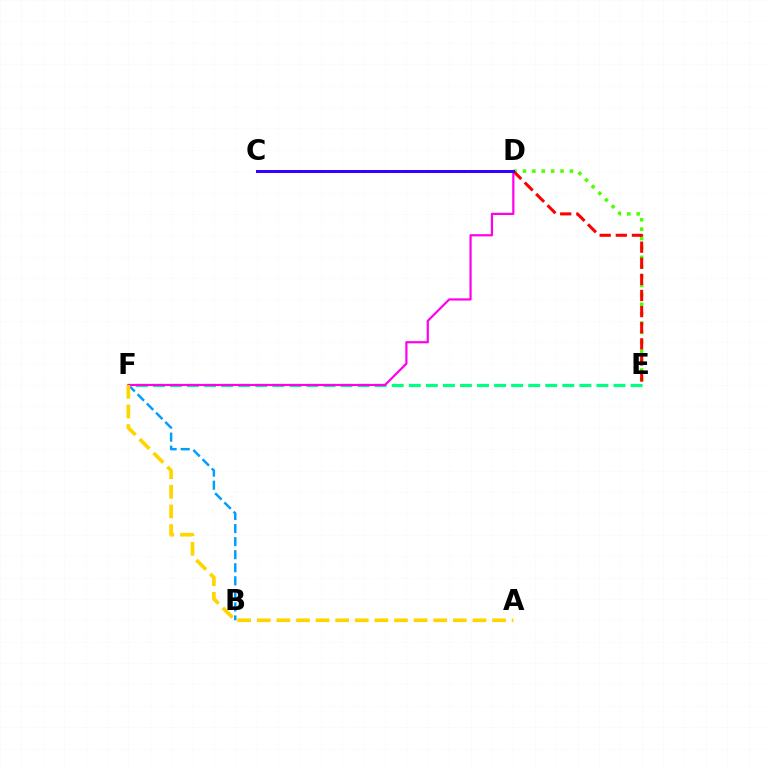{('B', 'F'): [{'color': '#009eff', 'line_style': 'dashed', 'thickness': 1.77}], ('E', 'F'): [{'color': '#00ff86', 'line_style': 'dashed', 'thickness': 2.32}], ('D', 'E'): [{'color': '#4fff00', 'line_style': 'dotted', 'thickness': 2.55}, {'color': '#ff0000', 'line_style': 'dashed', 'thickness': 2.19}], ('D', 'F'): [{'color': '#ff00ed', 'line_style': 'solid', 'thickness': 1.59}], ('C', 'D'): [{'color': '#3700ff', 'line_style': 'solid', 'thickness': 2.16}], ('A', 'F'): [{'color': '#ffd500', 'line_style': 'dashed', 'thickness': 2.66}]}